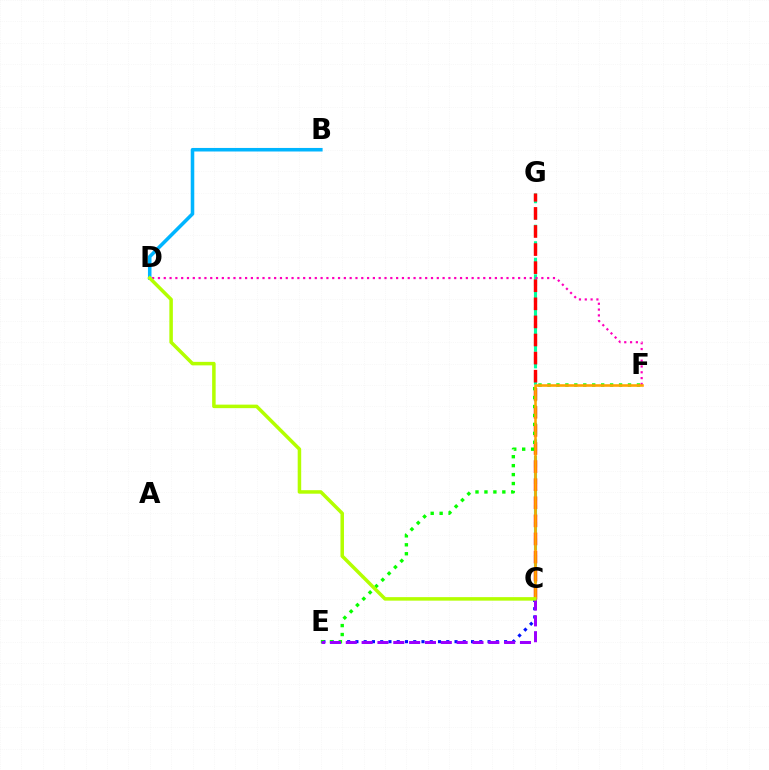{('C', 'G'): [{'color': '#00ff9d', 'line_style': 'dashed', 'thickness': 2.24}, {'color': '#ff0000', 'line_style': 'dashed', 'thickness': 2.46}], ('B', 'D'): [{'color': '#00b5ff', 'line_style': 'solid', 'thickness': 2.56}], ('C', 'E'): [{'color': '#0010ff', 'line_style': 'dotted', 'thickness': 2.24}, {'color': '#9b00ff', 'line_style': 'dashed', 'thickness': 2.15}], ('D', 'F'): [{'color': '#ff00bd', 'line_style': 'dotted', 'thickness': 1.58}], ('E', 'F'): [{'color': '#08ff00', 'line_style': 'dotted', 'thickness': 2.43}], ('C', 'F'): [{'color': '#ffa500', 'line_style': 'solid', 'thickness': 1.87}], ('C', 'D'): [{'color': '#b3ff00', 'line_style': 'solid', 'thickness': 2.53}]}